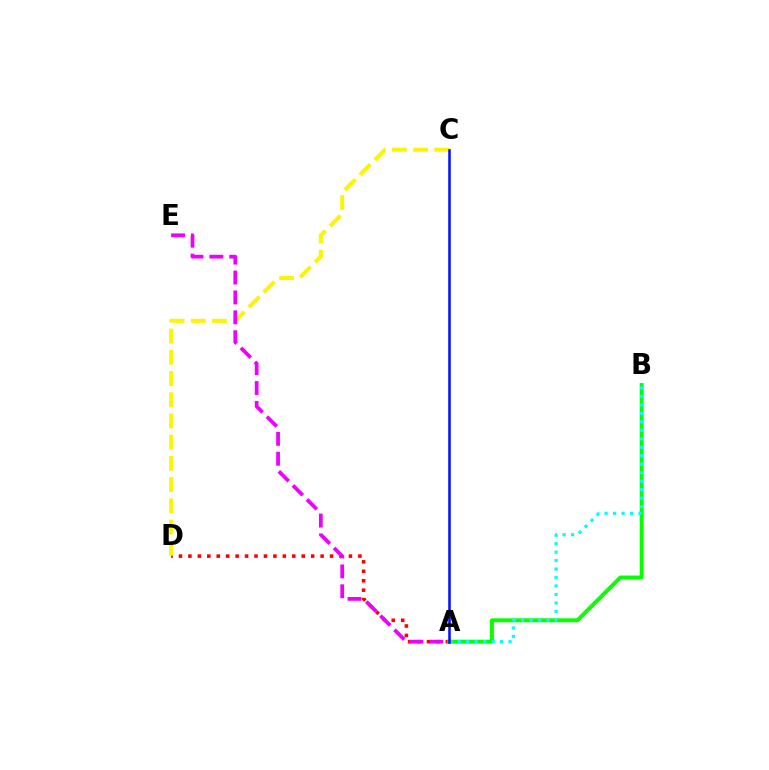{('A', 'D'): [{'color': '#ff0000', 'line_style': 'dotted', 'thickness': 2.57}], ('A', 'B'): [{'color': '#08ff00', 'line_style': 'solid', 'thickness': 2.82}, {'color': '#00fff6', 'line_style': 'dotted', 'thickness': 2.3}], ('C', 'D'): [{'color': '#fcf500', 'line_style': 'dashed', 'thickness': 2.88}], ('A', 'E'): [{'color': '#ee00ff', 'line_style': 'dashed', 'thickness': 2.7}], ('A', 'C'): [{'color': '#0010ff', 'line_style': 'solid', 'thickness': 1.84}]}